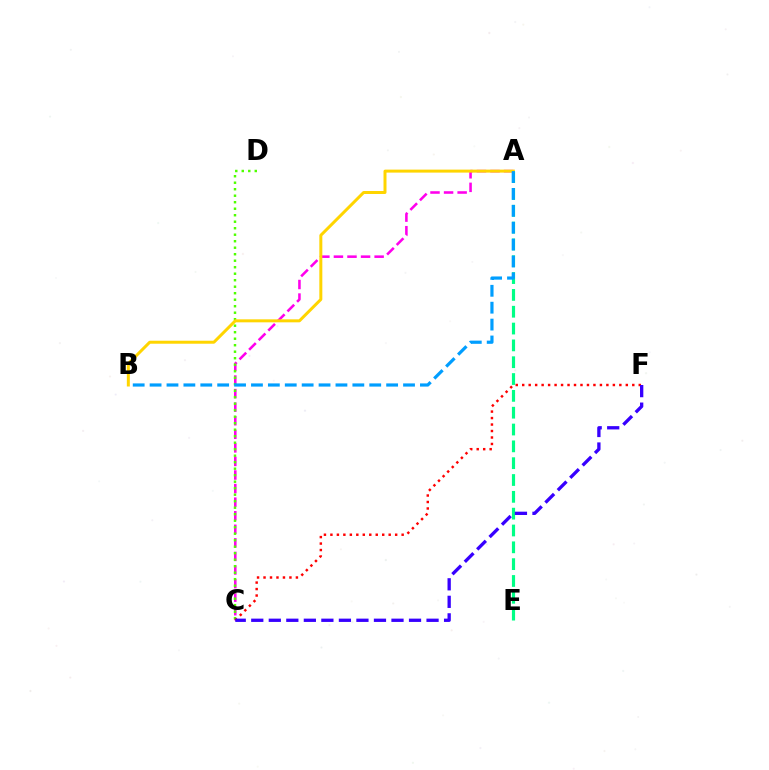{('A', 'C'): [{'color': '#ff00ed', 'line_style': 'dashed', 'thickness': 1.84}], ('C', 'D'): [{'color': '#4fff00', 'line_style': 'dotted', 'thickness': 1.77}], ('C', 'F'): [{'color': '#ff0000', 'line_style': 'dotted', 'thickness': 1.76}, {'color': '#3700ff', 'line_style': 'dashed', 'thickness': 2.38}], ('A', 'E'): [{'color': '#00ff86', 'line_style': 'dashed', 'thickness': 2.29}], ('A', 'B'): [{'color': '#ffd500', 'line_style': 'solid', 'thickness': 2.15}, {'color': '#009eff', 'line_style': 'dashed', 'thickness': 2.3}]}